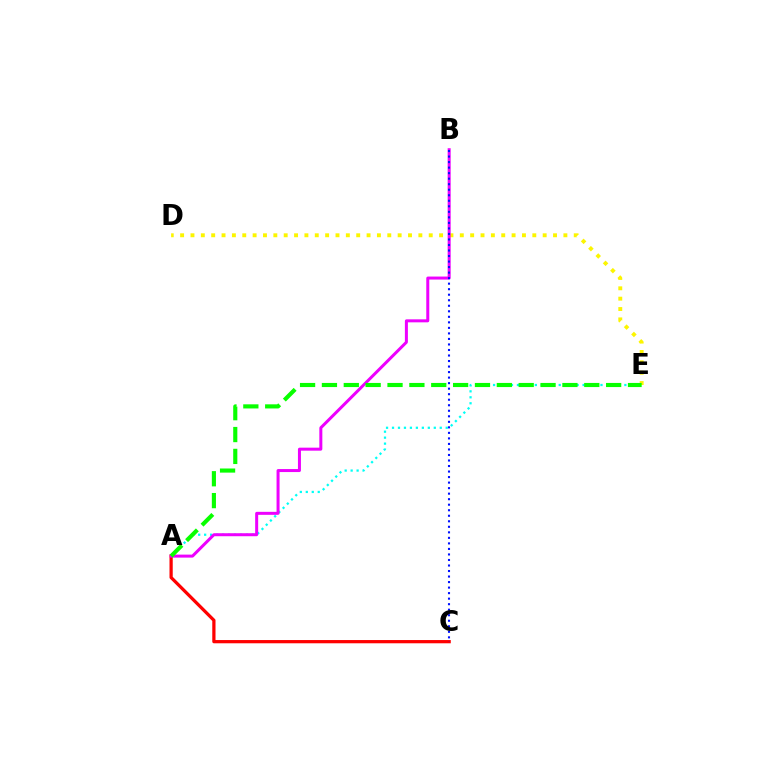{('D', 'E'): [{'color': '#fcf500', 'line_style': 'dotted', 'thickness': 2.81}], ('A', 'C'): [{'color': '#ff0000', 'line_style': 'solid', 'thickness': 2.33}], ('A', 'E'): [{'color': '#00fff6', 'line_style': 'dotted', 'thickness': 1.62}, {'color': '#08ff00', 'line_style': 'dashed', 'thickness': 2.97}], ('A', 'B'): [{'color': '#ee00ff', 'line_style': 'solid', 'thickness': 2.16}], ('B', 'C'): [{'color': '#0010ff', 'line_style': 'dotted', 'thickness': 1.5}]}